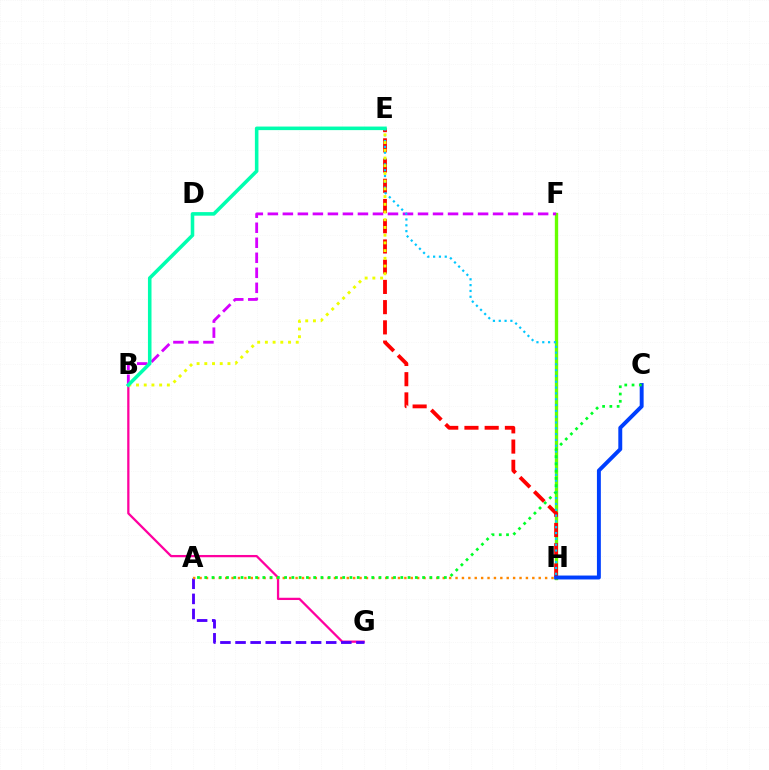{('F', 'H'): [{'color': '#66ff00', 'line_style': 'solid', 'thickness': 2.41}], ('B', 'F'): [{'color': '#d600ff', 'line_style': 'dashed', 'thickness': 2.04}], ('E', 'H'): [{'color': '#ff0000', 'line_style': 'dashed', 'thickness': 2.75}, {'color': '#00c7ff', 'line_style': 'dotted', 'thickness': 1.58}], ('B', 'G'): [{'color': '#ff00a0', 'line_style': 'solid', 'thickness': 1.63}], ('B', 'E'): [{'color': '#eeff00', 'line_style': 'dotted', 'thickness': 2.1}, {'color': '#00ffaf', 'line_style': 'solid', 'thickness': 2.56}], ('C', 'H'): [{'color': '#003fff', 'line_style': 'solid', 'thickness': 2.83}], ('A', 'G'): [{'color': '#4f00ff', 'line_style': 'dashed', 'thickness': 2.05}], ('A', 'H'): [{'color': '#ff8800', 'line_style': 'dotted', 'thickness': 1.74}], ('A', 'C'): [{'color': '#00ff27', 'line_style': 'dotted', 'thickness': 1.97}]}